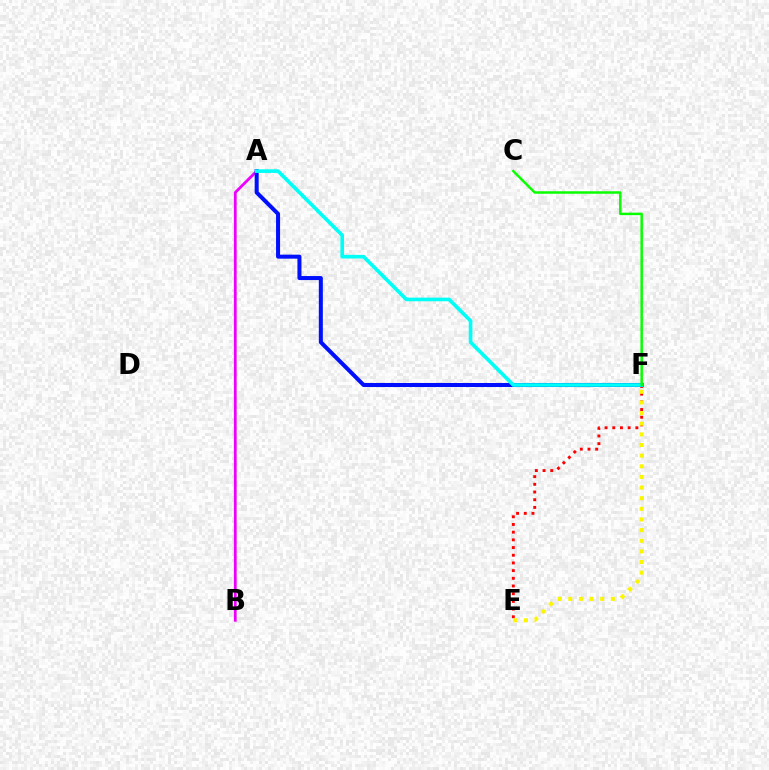{('A', 'B'): [{'color': '#ee00ff', 'line_style': 'solid', 'thickness': 2.01}], ('E', 'F'): [{'color': '#ff0000', 'line_style': 'dotted', 'thickness': 2.09}, {'color': '#fcf500', 'line_style': 'dotted', 'thickness': 2.89}], ('A', 'F'): [{'color': '#0010ff', 'line_style': 'solid', 'thickness': 2.9}, {'color': '#00fff6', 'line_style': 'solid', 'thickness': 2.62}], ('C', 'F'): [{'color': '#08ff00', 'line_style': 'solid', 'thickness': 1.79}]}